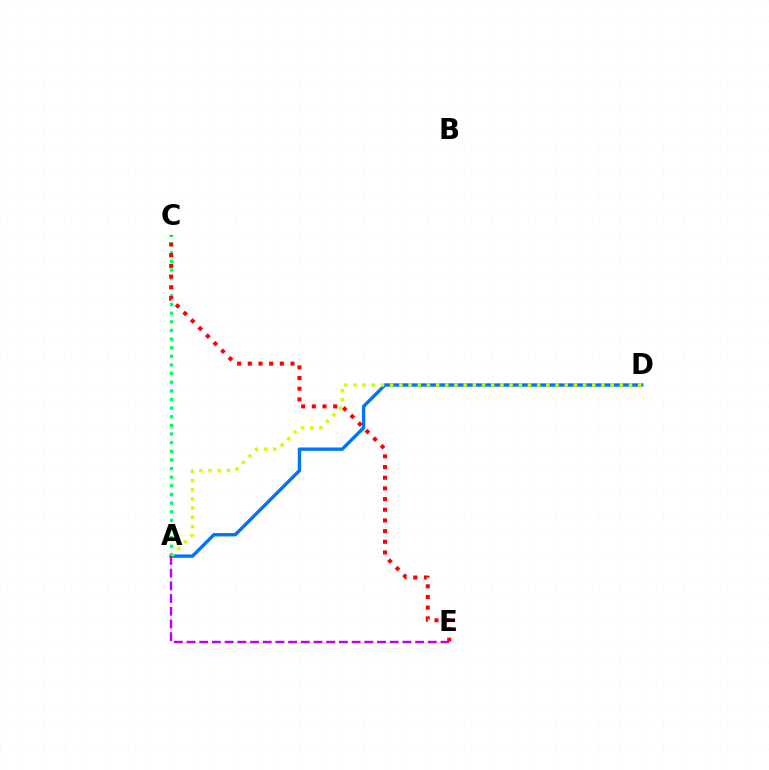{('A', 'D'): [{'color': '#0074ff', 'line_style': 'solid', 'thickness': 2.42}, {'color': '#d1ff00', 'line_style': 'dotted', 'thickness': 2.5}], ('A', 'C'): [{'color': '#00ff5c', 'line_style': 'dotted', 'thickness': 2.35}], ('C', 'E'): [{'color': '#ff0000', 'line_style': 'dotted', 'thickness': 2.9}], ('A', 'E'): [{'color': '#b900ff', 'line_style': 'dashed', 'thickness': 1.73}]}